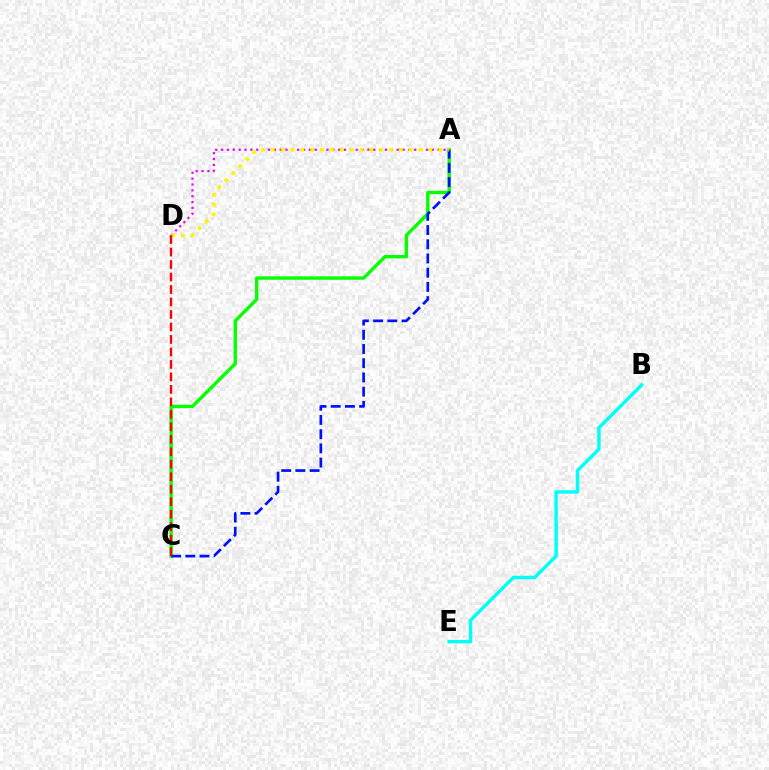{('A', 'D'): [{'color': '#ee00ff', 'line_style': 'dotted', 'thickness': 1.59}, {'color': '#fcf500', 'line_style': 'dotted', 'thickness': 2.68}], ('A', 'C'): [{'color': '#08ff00', 'line_style': 'solid', 'thickness': 2.45}, {'color': '#0010ff', 'line_style': 'dashed', 'thickness': 1.93}], ('B', 'E'): [{'color': '#00fff6', 'line_style': 'solid', 'thickness': 2.46}], ('C', 'D'): [{'color': '#ff0000', 'line_style': 'dashed', 'thickness': 1.7}]}